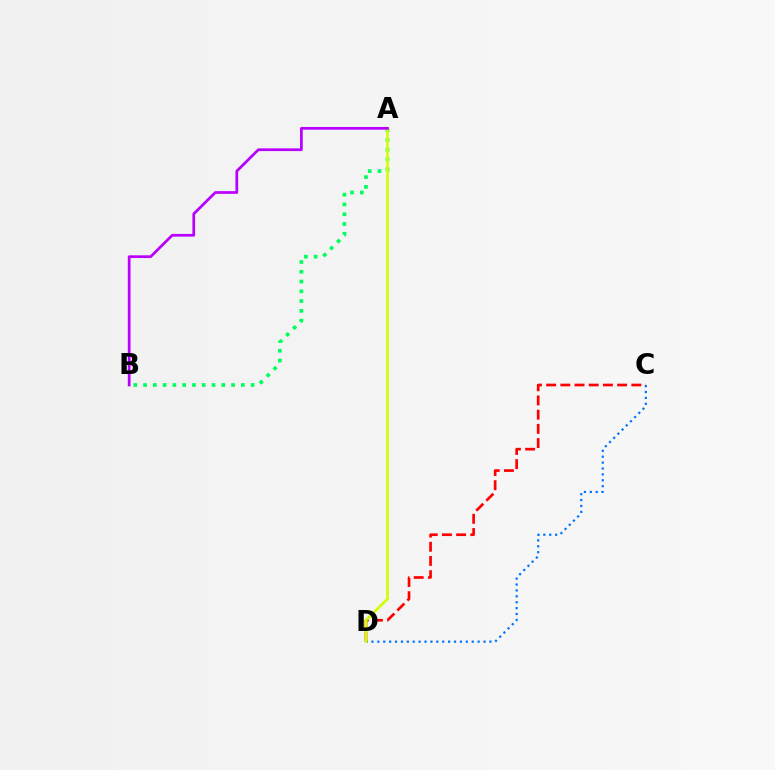{('C', 'D'): [{'color': '#0074ff', 'line_style': 'dotted', 'thickness': 1.6}, {'color': '#ff0000', 'line_style': 'dashed', 'thickness': 1.93}], ('A', 'B'): [{'color': '#00ff5c', 'line_style': 'dotted', 'thickness': 2.66}, {'color': '#b900ff', 'line_style': 'solid', 'thickness': 1.96}], ('A', 'D'): [{'color': '#d1ff00', 'line_style': 'solid', 'thickness': 1.92}]}